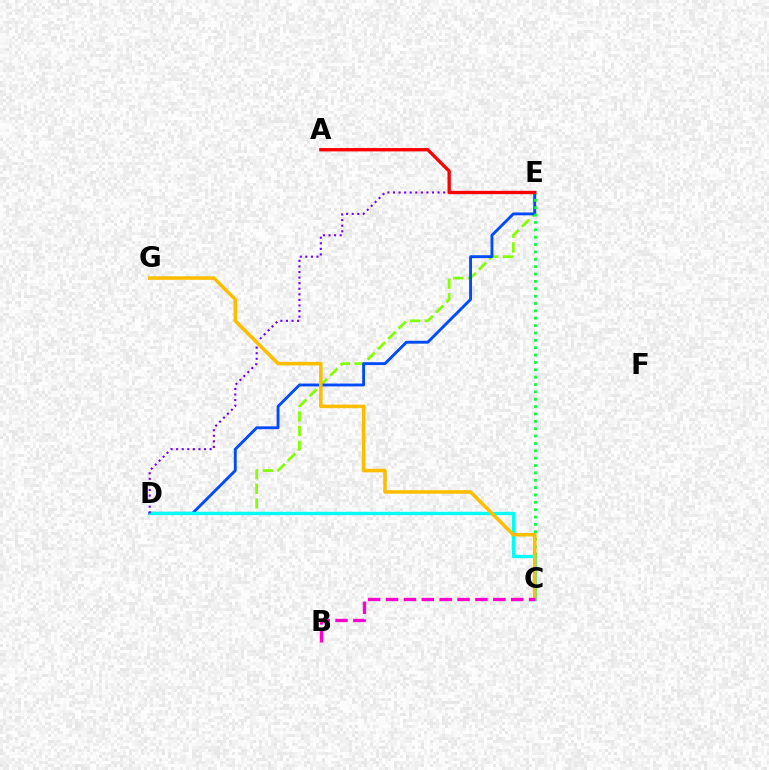{('D', 'E'): [{'color': '#84ff00', 'line_style': 'dashed', 'thickness': 1.99}, {'color': '#004bff', 'line_style': 'solid', 'thickness': 2.07}, {'color': '#7200ff', 'line_style': 'dotted', 'thickness': 1.51}], ('C', 'E'): [{'color': '#00ff39', 'line_style': 'dotted', 'thickness': 2.0}], ('C', 'D'): [{'color': '#00fff6', 'line_style': 'solid', 'thickness': 2.4}], ('C', 'G'): [{'color': '#ffbd00', 'line_style': 'solid', 'thickness': 2.55}], ('A', 'E'): [{'color': '#ff0000', 'line_style': 'solid', 'thickness': 2.41}], ('B', 'C'): [{'color': '#ff00cf', 'line_style': 'dashed', 'thickness': 2.43}]}